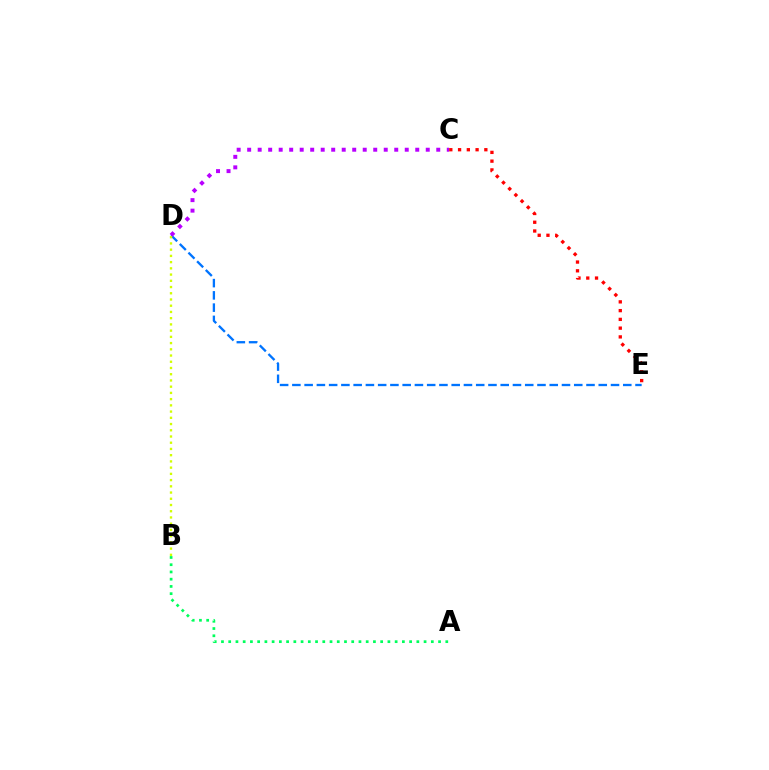{('D', 'E'): [{'color': '#0074ff', 'line_style': 'dashed', 'thickness': 1.66}], ('B', 'D'): [{'color': '#d1ff00', 'line_style': 'dotted', 'thickness': 1.69}], ('A', 'B'): [{'color': '#00ff5c', 'line_style': 'dotted', 'thickness': 1.97}], ('C', 'D'): [{'color': '#b900ff', 'line_style': 'dotted', 'thickness': 2.85}], ('C', 'E'): [{'color': '#ff0000', 'line_style': 'dotted', 'thickness': 2.38}]}